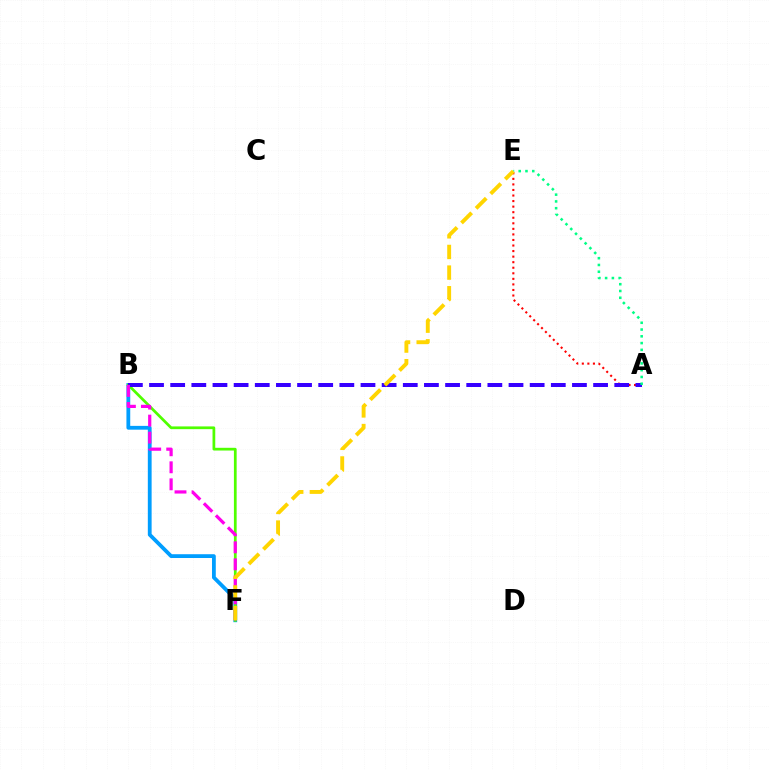{('B', 'F'): [{'color': '#009eff', 'line_style': 'solid', 'thickness': 2.73}, {'color': '#4fff00', 'line_style': 'solid', 'thickness': 1.97}, {'color': '#ff00ed', 'line_style': 'dashed', 'thickness': 2.31}], ('A', 'E'): [{'color': '#ff0000', 'line_style': 'dotted', 'thickness': 1.51}, {'color': '#00ff86', 'line_style': 'dotted', 'thickness': 1.84}], ('A', 'B'): [{'color': '#3700ff', 'line_style': 'dashed', 'thickness': 2.87}], ('E', 'F'): [{'color': '#ffd500', 'line_style': 'dashed', 'thickness': 2.8}]}